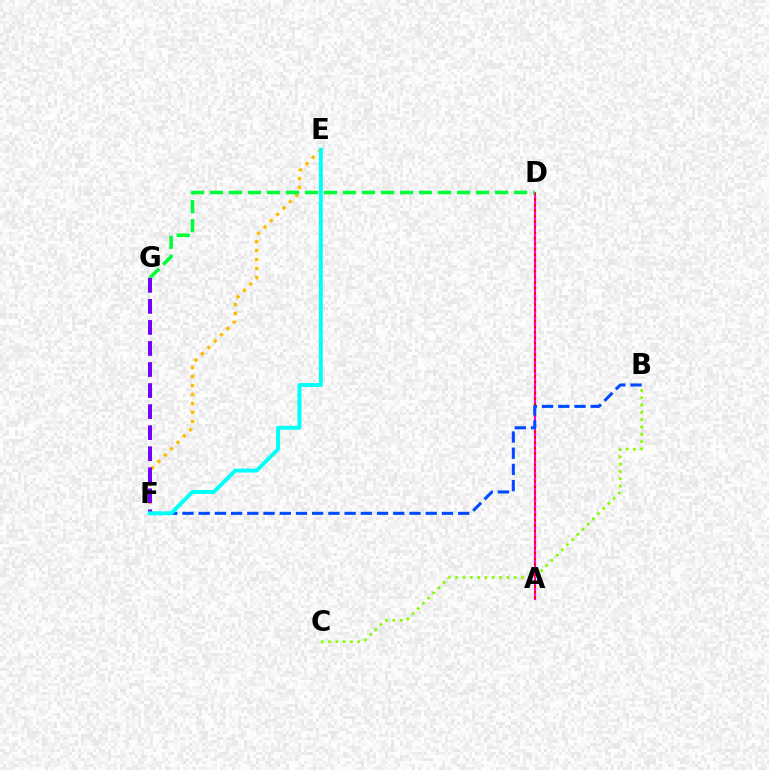{('A', 'D'): [{'color': '#ff00cf', 'line_style': 'solid', 'thickness': 1.54}, {'color': '#ff0000', 'line_style': 'dotted', 'thickness': 1.5}], ('B', 'C'): [{'color': '#84ff00', 'line_style': 'dotted', 'thickness': 1.99}], ('E', 'F'): [{'color': '#ffbd00', 'line_style': 'dotted', 'thickness': 2.44}, {'color': '#00fff6', 'line_style': 'solid', 'thickness': 2.82}], ('B', 'F'): [{'color': '#004bff', 'line_style': 'dashed', 'thickness': 2.2}], ('D', 'G'): [{'color': '#00ff39', 'line_style': 'dashed', 'thickness': 2.58}], ('F', 'G'): [{'color': '#7200ff', 'line_style': 'dashed', 'thickness': 2.86}]}